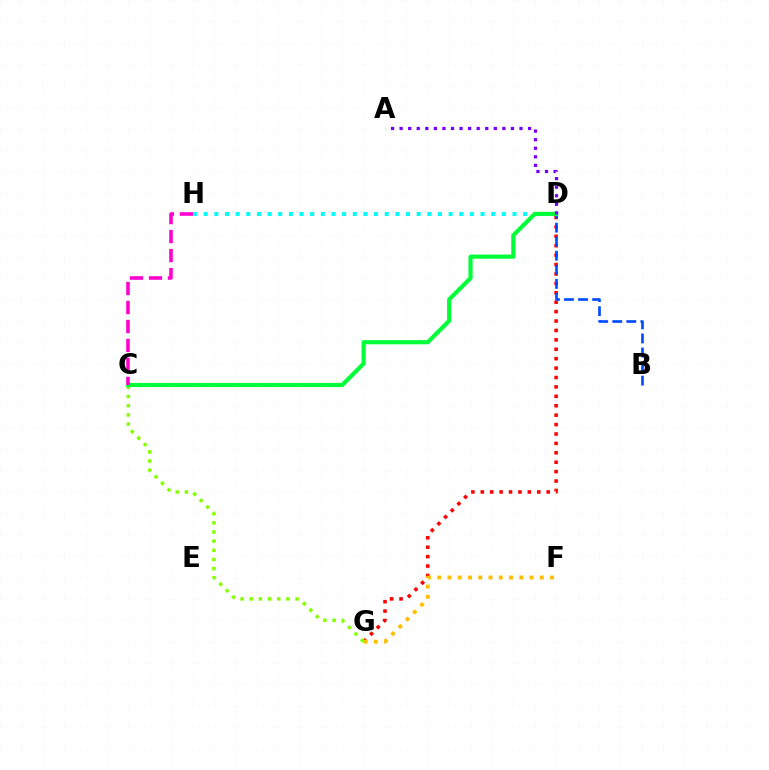{('D', 'H'): [{'color': '#00fff6', 'line_style': 'dotted', 'thickness': 2.89}], ('D', 'G'): [{'color': '#ff0000', 'line_style': 'dotted', 'thickness': 2.56}], ('F', 'G'): [{'color': '#ffbd00', 'line_style': 'dotted', 'thickness': 2.79}], ('C', 'G'): [{'color': '#84ff00', 'line_style': 'dotted', 'thickness': 2.49}], ('B', 'D'): [{'color': '#004bff', 'line_style': 'dashed', 'thickness': 1.91}], ('C', 'D'): [{'color': '#00ff39', 'line_style': 'solid', 'thickness': 3.0}], ('A', 'D'): [{'color': '#7200ff', 'line_style': 'dotted', 'thickness': 2.33}], ('C', 'H'): [{'color': '#ff00cf', 'line_style': 'dashed', 'thickness': 2.58}]}